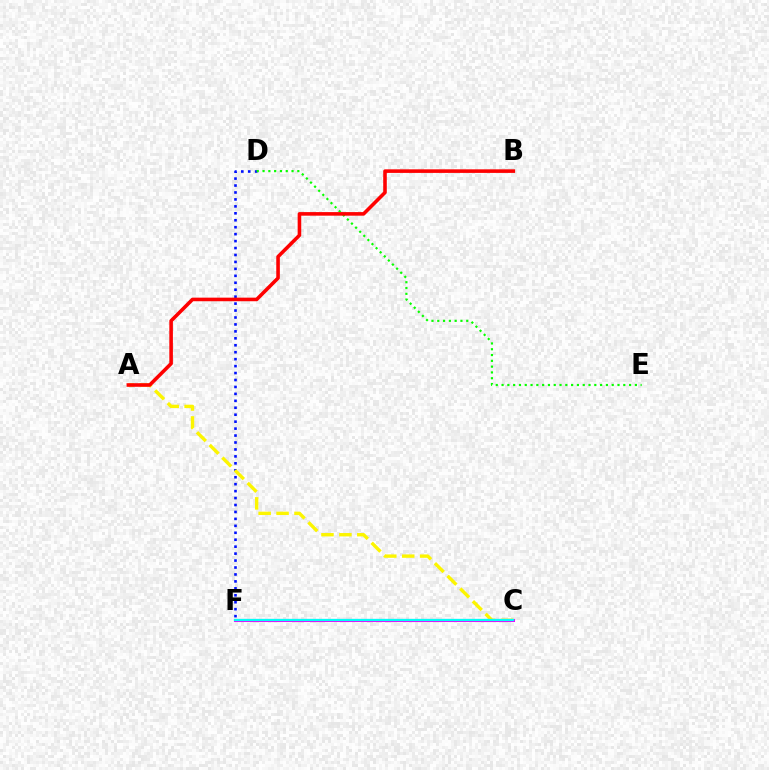{('D', 'F'): [{'color': '#0010ff', 'line_style': 'dotted', 'thickness': 1.89}], ('D', 'E'): [{'color': '#08ff00', 'line_style': 'dotted', 'thickness': 1.57}], ('A', 'C'): [{'color': '#fcf500', 'line_style': 'dashed', 'thickness': 2.43}], ('C', 'F'): [{'color': '#ee00ff', 'line_style': 'solid', 'thickness': 2.21}, {'color': '#00fff6', 'line_style': 'solid', 'thickness': 1.63}], ('A', 'B'): [{'color': '#ff0000', 'line_style': 'solid', 'thickness': 2.58}]}